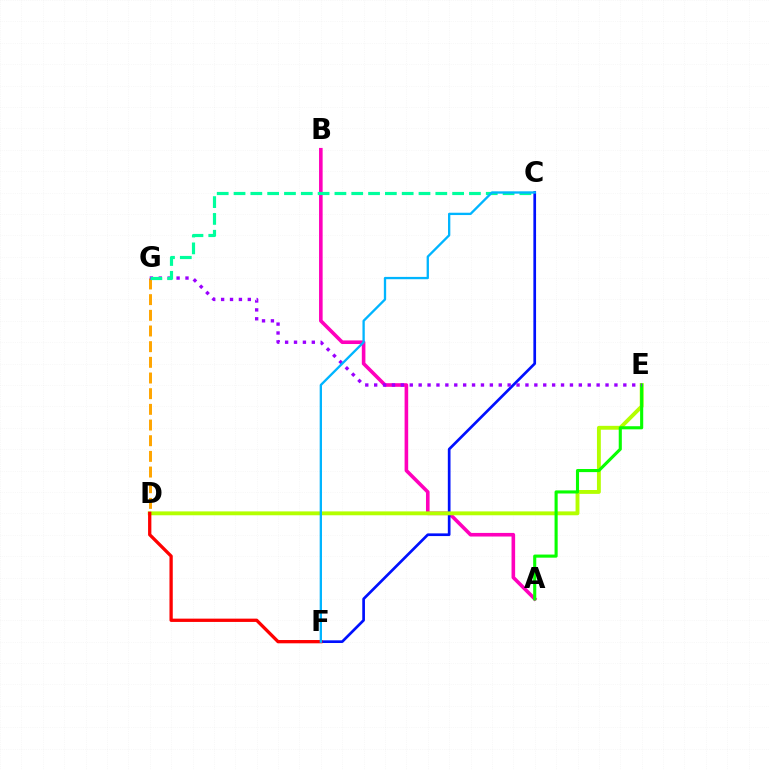{('A', 'B'): [{'color': '#ff00bd', 'line_style': 'solid', 'thickness': 2.59}], ('C', 'F'): [{'color': '#0010ff', 'line_style': 'solid', 'thickness': 1.94}, {'color': '#00b5ff', 'line_style': 'solid', 'thickness': 1.67}], ('D', 'E'): [{'color': '#b3ff00', 'line_style': 'solid', 'thickness': 2.79}], ('D', 'F'): [{'color': '#ff0000', 'line_style': 'solid', 'thickness': 2.37}], ('A', 'E'): [{'color': '#08ff00', 'line_style': 'solid', 'thickness': 2.23}], ('D', 'G'): [{'color': '#ffa500', 'line_style': 'dashed', 'thickness': 2.13}], ('E', 'G'): [{'color': '#9b00ff', 'line_style': 'dotted', 'thickness': 2.42}], ('C', 'G'): [{'color': '#00ff9d', 'line_style': 'dashed', 'thickness': 2.28}]}